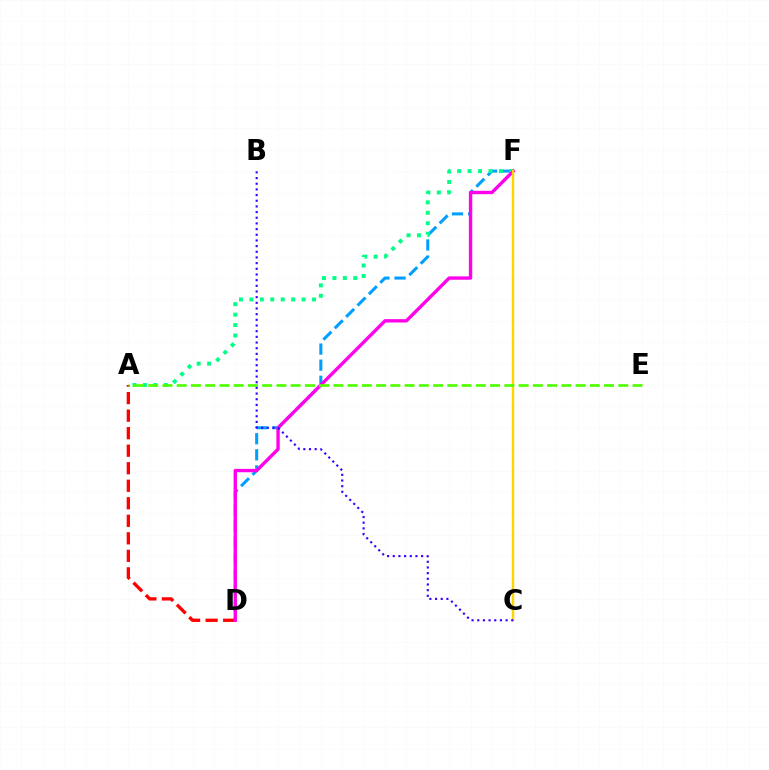{('A', 'D'): [{'color': '#ff0000', 'line_style': 'dashed', 'thickness': 2.38}], ('D', 'F'): [{'color': '#009eff', 'line_style': 'dashed', 'thickness': 2.19}, {'color': '#ff00ed', 'line_style': 'solid', 'thickness': 2.42}], ('A', 'F'): [{'color': '#00ff86', 'line_style': 'dotted', 'thickness': 2.84}], ('C', 'F'): [{'color': '#ffd500', 'line_style': 'solid', 'thickness': 1.75}], ('A', 'E'): [{'color': '#4fff00', 'line_style': 'dashed', 'thickness': 1.94}], ('B', 'C'): [{'color': '#3700ff', 'line_style': 'dotted', 'thickness': 1.54}]}